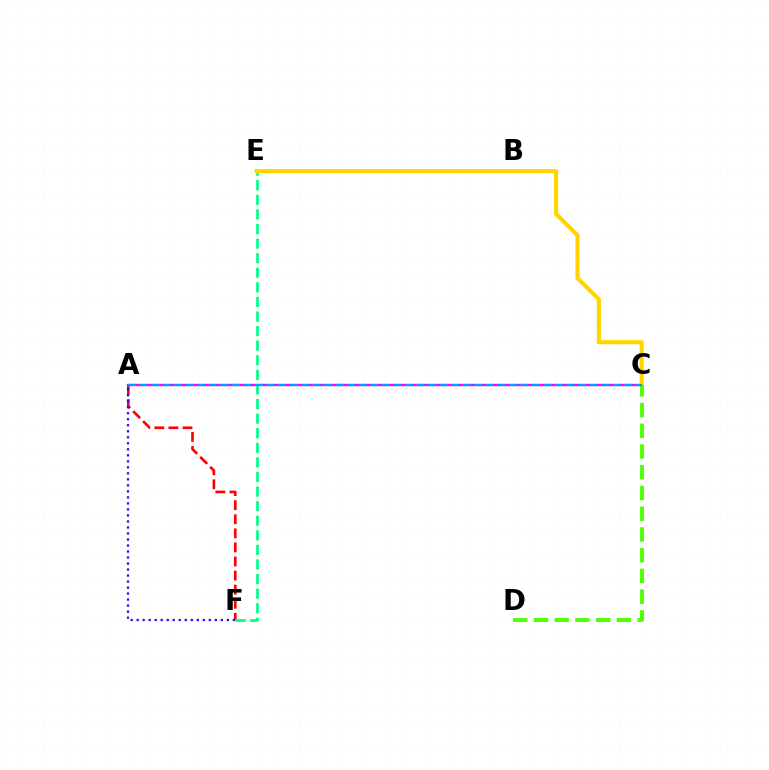{('A', 'F'): [{'color': '#ff0000', 'line_style': 'dashed', 'thickness': 1.91}, {'color': '#3700ff', 'line_style': 'dotted', 'thickness': 1.63}], ('A', 'C'): [{'color': '#ff00ed', 'line_style': 'solid', 'thickness': 1.68}, {'color': '#009eff', 'line_style': 'dashed', 'thickness': 1.57}], ('E', 'F'): [{'color': '#00ff86', 'line_style': 'dashed', 'thickness': 1.98}], ('C', 'E'): [{'color': '#ffd500', 'line_style': 'solid', 'thickness': 2.97}], ('C', 'D'): [{'color': '#4fff00', 'line_style': 'dashed', 'thickness': 2.82}]}